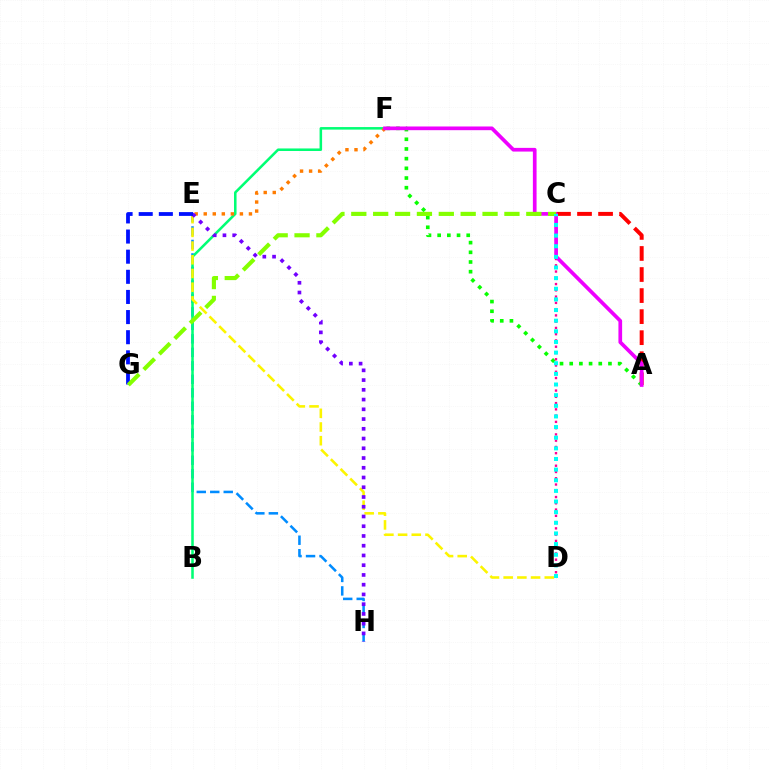{('A', 'C'): [{'color': '#ff0000', 'line_style': 'dashed', 'thickness': 2.86}], ('E', 'H'): [{'color': '#008cff', 'line_style': 'dashed', 'thickness': 1.83}, {'color': '#7200ff', 'line_style': 'dotted', 'thickness': 2.65}], ('A', 'F'): [{'color': '#08ff00', 'line_style': 'dotted', 'thickness': 2.63}, {'color': '#ee00ff', 'line_style': 'solid', 'thickness': 2.66}], ('B', 'F'): [{'color': '#00ff74', 'line_style': 'solid', 'thickness': 1.83}], ('E', 'F'): [{'color': '#ff7c00', 'line_style': 'dotted', 'thickness': 2.46}], ('C', 'D'): [{'color': '#ff0094', 'line_style': 'dotted', 'thickness': 1.7}, {'color': '#00fff6', 'line_style': 'dotted', 'thickness': 2.89}], ('D', 'E'): [{'color': '#fcf500', 'line_style': 'dashed', 'thickness': 1.86}], ('E', 'G'): [{'color': '#0010ff', 'line_style': 'dashed', 'thickness': 2.73}], ('C', 'G'): [{'color': '#84ff00', 'line_style': 'dashed', 'thickness': 2.97}]}